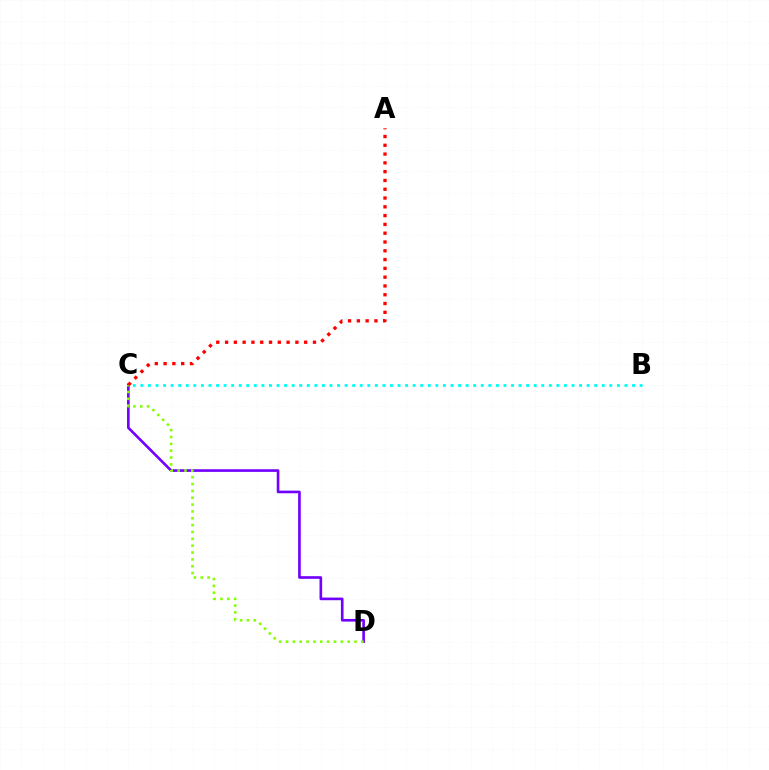{('C', 'D'): [{'color': '#7200ff', 'line_style': 'solid', 'thickness': 1.9}, {'color': '#84ff00', 'line_style': 'dotted', 'thickness': 1.86}], ('A', 'C'): [{'color': '#ff0000', 'line_style': 'dotted', 'thickness': 2.39}], ('B', 'C'): [{'color': '#00fff6', 'line_style': 'dotted', 'thickness': 2.05}]}